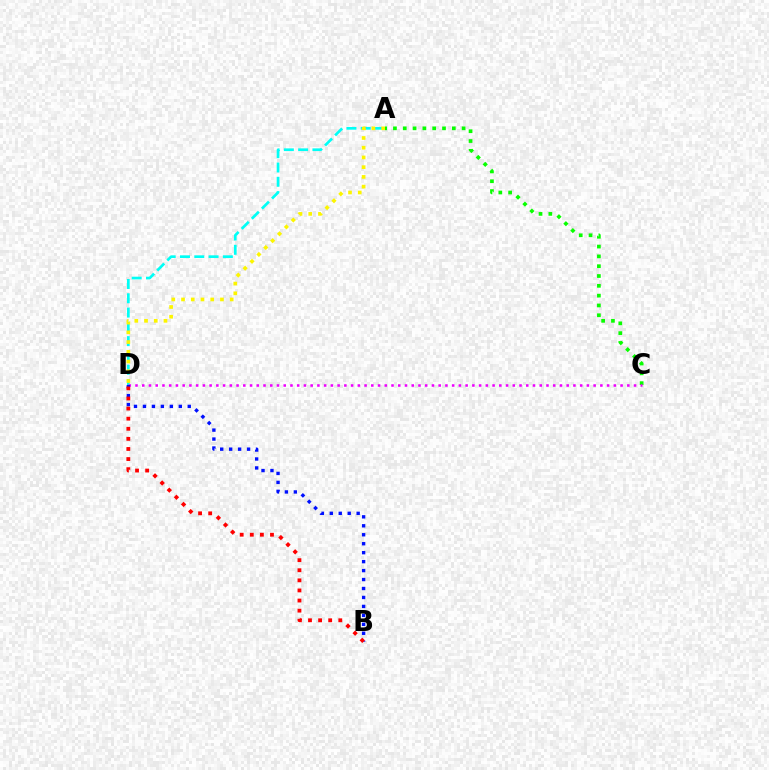{('A', 'C'): [{'color': '#08ff00', 'line_style': 'dotted', 'thickness': 2.67}], ('A', 'D'): [{'color': '#00fff6', 'line_style': 'dashed', 'thickness': 1.94}, {'color': '#fcf500', 'line_style': 'dotted', 'thickness': 2.64}], ('C', 'D'): [{'color': '#ee00ff', 'line_style': 'dotted', 'thickness': 1.83}], ('B', 'D'): [{'color': '#0010ff', 'line_style': 'dotted', 'thickness': 2.43}, {'color': '#ff0000', 'line_style': 'dotted', 'thickness': 2.74}]}